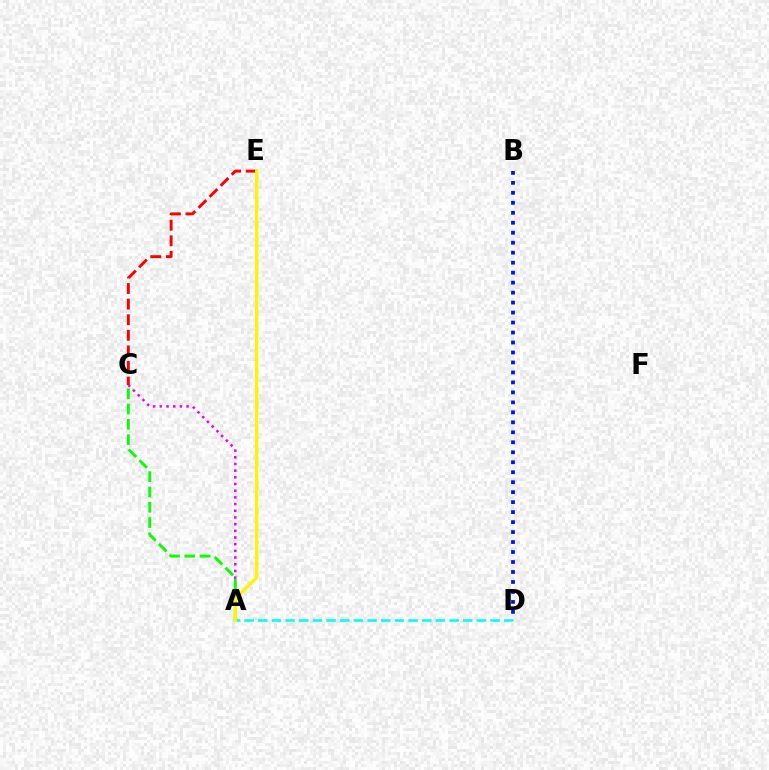{('A', 'C'): [{'color': '#ee00ff', 'line_style': 'dotted', 'thickness': 1.82}, {'color': '#08ff00', 'line_style': 'dashed', 'thickness': 2.08}], ('A', 'D'): [{'color': '#00fff6', 'line_style': 'dashed', 'thickness': 1.86}], ('B', 'D'): [{'color': '#0010ff', 'line_style': 'dotted', 'thickness': 2.71}], ('C', 'E'): [{'color': '#ff0000', 'line_style': 'dashed', 'thickness': 2.12}], ('A', 'E'): [{'color': '#fcf500', 'line_style': 'solid', 'thickness': 2.38}]}